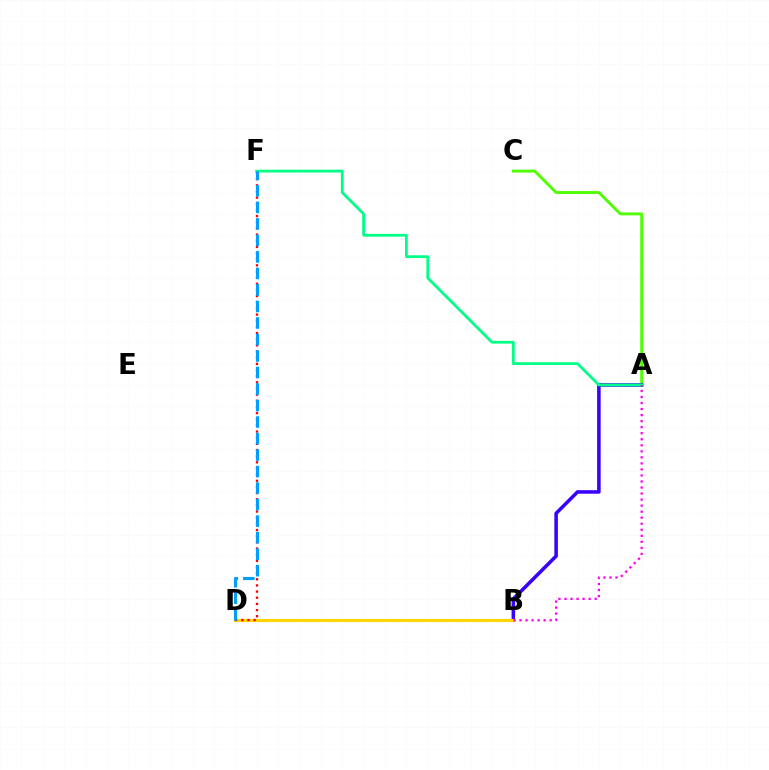{('A', 'C'): [{'color': '#4fff00', 'line_style': 'solid', 'thickness': 2.07}], ('A', 'B'): [{'color': '#3700ff', 'line_style': 'solid', 'thickness': 2.54}, {'color': '#ff00ed', 'line_style': 'dotted', 'thickness': 1.64}], ('B', 'D'): [{'color': '#ffd500', 'line_style': 'solid', 'thickness': 2.27}], ('A', 'F'): [{'color': '#00ff86', 'line_style': 'solid', 'thickness': 1.99}], ('D', 'F'): [{'color': '#ff0000', 'line_style': 'dotted', 'thickness': 1.67}, {'color': '#009eff', 'line_style': 'dashed', 'thickness': 2.24}]}